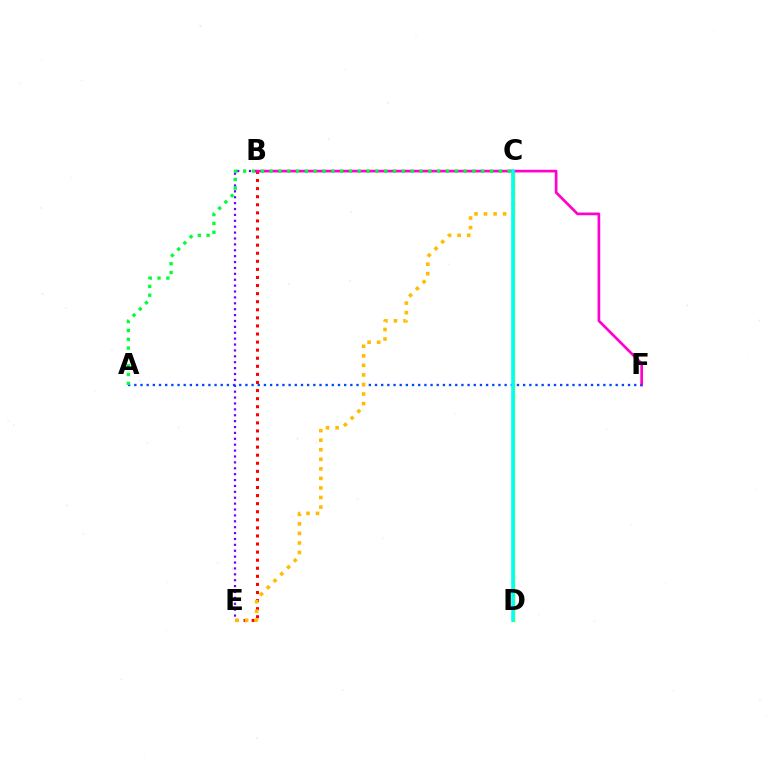{('B', 'E'): [{'color': '#7200ff', 'line_style': 'dotted', 'thickness': 1.6}, {'color': '#ff0000', 'line_style': 'dotted', 'thickness': 2.19}], ('C', 'D'): [{'color': '#84ff00', 'line_style': 'solid', 'thickness': 2.41}, {'color': '#00fff6', 'line_style': 'solid', 'thickness': 2.53}], ('B', 'F'): [{'color': '#ff00cf', 'line_style': 'solid', 'thickness': 1.93}], ('A', 'F'): [{'color': '#004bff', 'line_style': 'dotted', 'thickness': 1.68}], ('C', 'E'): [{'color': '#ffbd00', 'line_style': 'dotted', 'thickness': 2.6}], ('A', 'C'): [{'color': '#00ff39', 'line_style': 'dotted', 'thickness': 2.4}]}